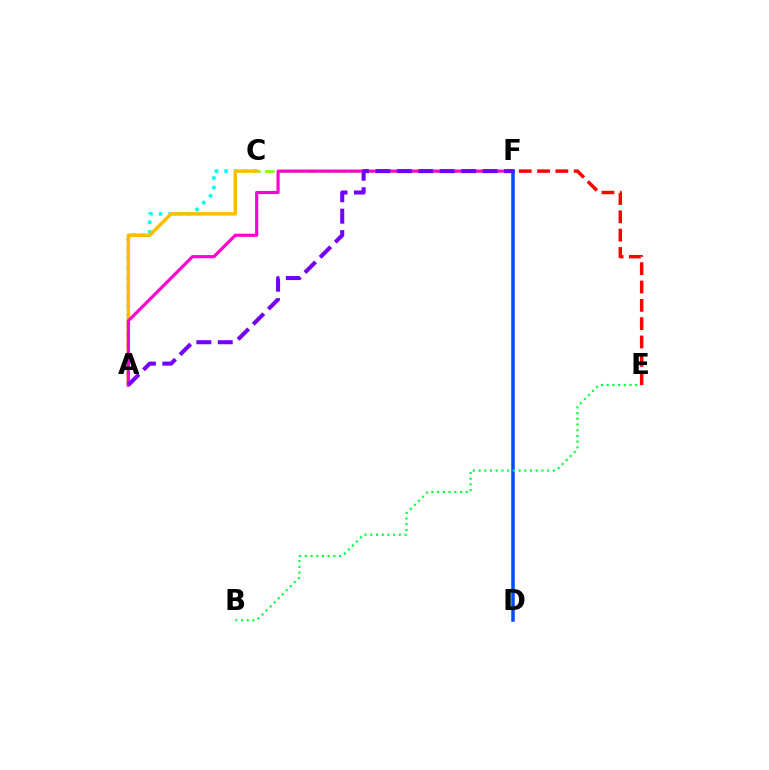{('C', 'F'): [{'color': '#84ff00', 'line_style': 'dashed', 'thickness': 1.91}], ('A', 'C'): [{'color': '#00fff6', 'line_style': 'dotted', 'thickness': 2.6}, {'color': '#ffbd00', 'line_style': 'solid', 'thickness': 2.51}], ('A', 'F'): [{'color': '#ff00cf', 'line_style': 'solid', 'thickness': 2.27}, {'color': '#7200ff', 'line_style': 'dashed', 'thickness': 2.91}], ('D', 'F'): [{'color': '#004bff', 'line_style': 'solid', 'thickness': 2.52}], ('B', 'E'): [{'color': '#00ff39', 'line_style': 'dotted', 'thickness': 1.55}], ('E', 'F'): [{'color': '#ff0000', 'line_style': 'dashed', 'thickness': 2.49}]}